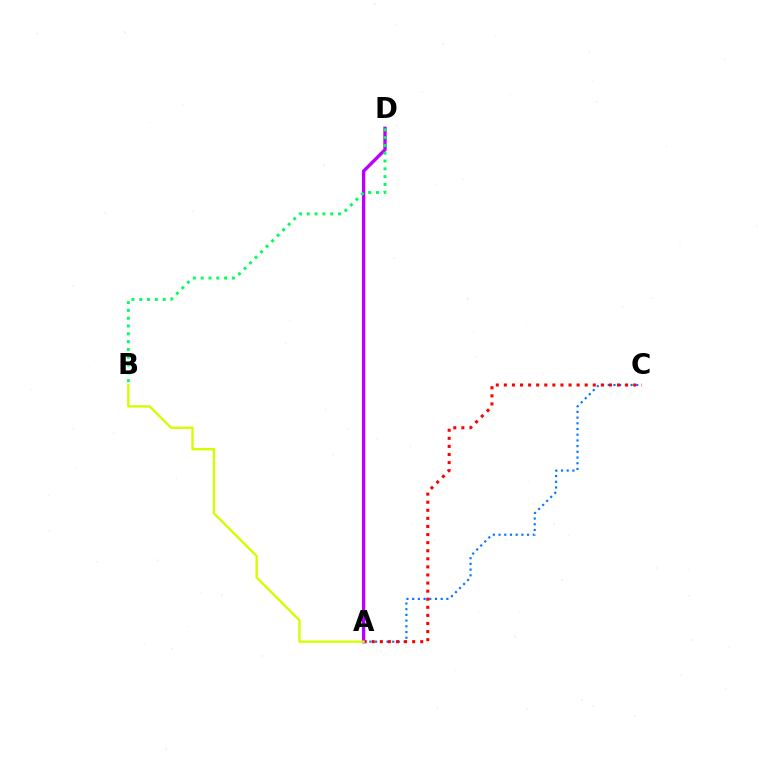{('A', 'C'): [{'color': '#0074ff', 'line_style': 'dotted', 'thickness': 1.55}, {'color': '#ff0000', 'line_style': 'dotted', 'thickness': 2.2}], ('A', 'D'): [{'color': '#b900ff', 'line_style': 'solid', 'thickness': 2.42}], ('A', 'B'): [{'color': '#d1ff00', 'line_style': 'solid', 'thickness': 1.7}], ('B', 'D'): [{'color': '#00ff5c', 'line_style': 'dotted', 'thickness': 2.12}]}